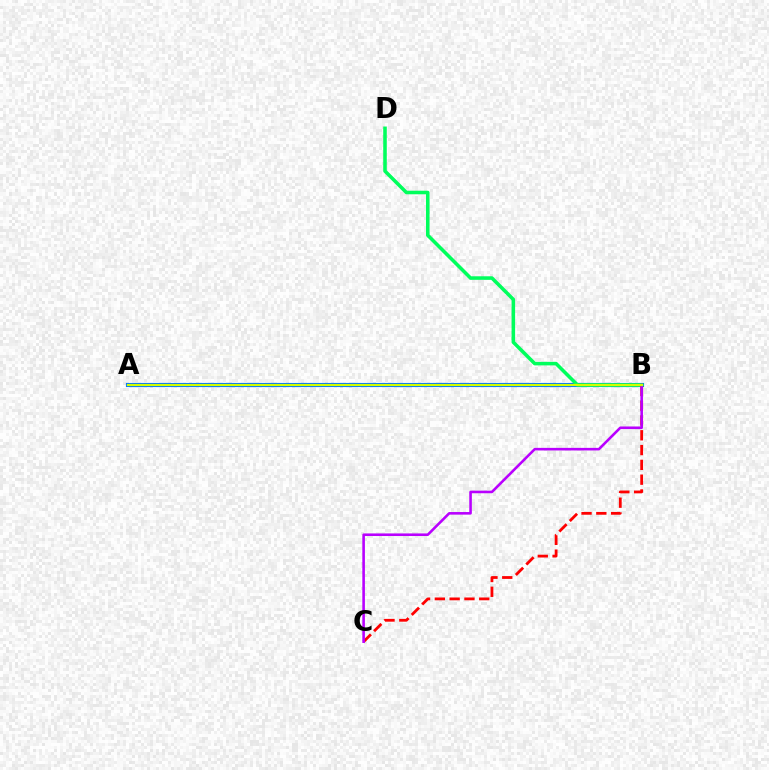{('A', 'B'): [{'color': '#0074ff', 'line_style': 'solid', 'thickness': 2.98}, {'color': '#d1ff00', 'line_style': 'solid', 'thickness': 1.6}], ('B', 'D'): [{'color': '#00ff5c', 'line_style': 'solid', 'thickness': 2.56}], ('B', 'C'): [{'color': '#ff0000', 'line_style': 'dashed', 'thickness': 2.01}, {'color': '#b900ff', 'line_style': 'solid', 'thickness': 1.87}]}